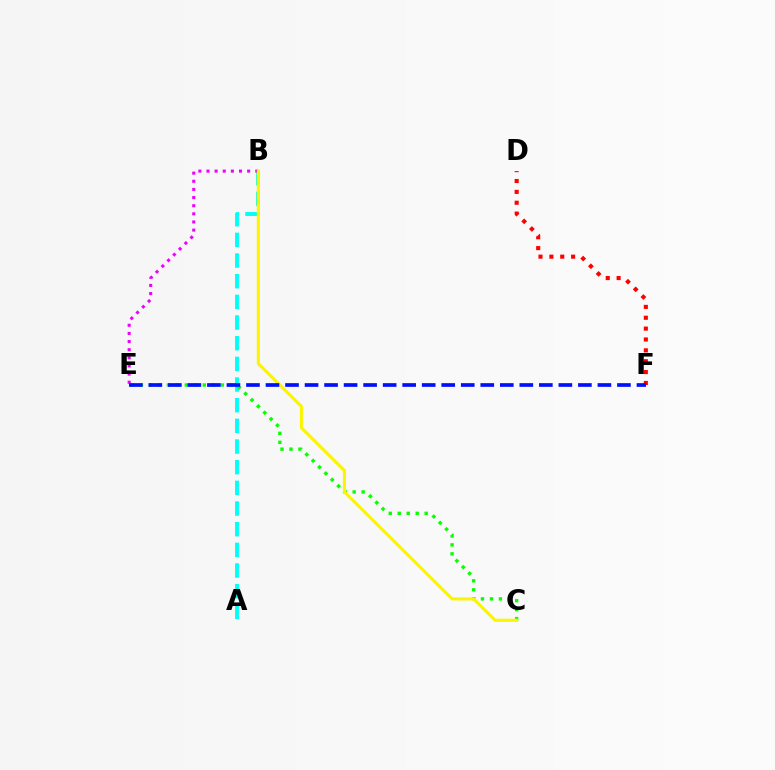{('A', 'B'): [{'color': '#00fff6', 'line_style': 'dashed', 'thickness': 2.81}], ('D', 'F'): [{'color': '#ff0000', 'line_style': 'dotted', 'thickness': 2.95}], ('B', 'E'): [{'color': '#ee00ff', 'line_style': 'dotted', 'thickness': 2.21}], ('C', 'E'): [{'color': '#08ff00', 'line_style': 'dotted', 'thickness': 2.44}], ('B', 'C'): [{'color': '#fcf500', 'line_style': 'solid', 'thickness': 2.24}], ('E', 'F'): [{'color': '#0010ff', 'line_style': 'dashed', 'thickness': 2.65}]}